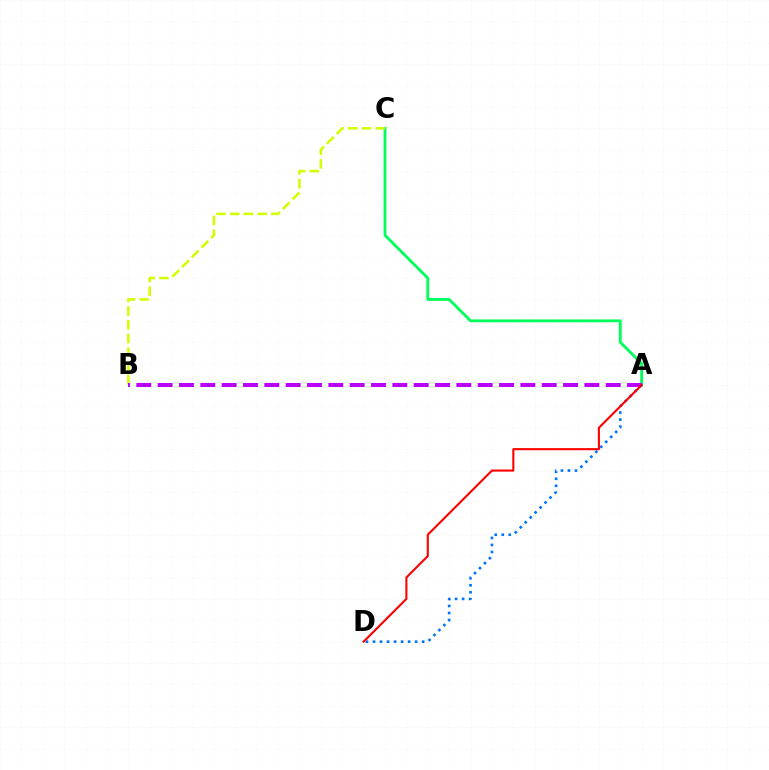{('A', 'C'): [{'color': '#00ff5c', 'line_style': 'solid', 'thickness': 2.05}], ('A', 'D'): [{'color': '#0074ff', 'line_style': 'dotted', 'thickness': 1.91}, {'color': '#ff0000', 'line_style': 'solid', 'thickness': 1.52}], ('B', 'C'): [{'color': '#d1ff00', 'line_style': 'dashed', 'thickness': 1.87}], ('A', 'B'): [{'color': '#b900ff', 'line_style': 'dashed', 'thickness': 2.9}]}